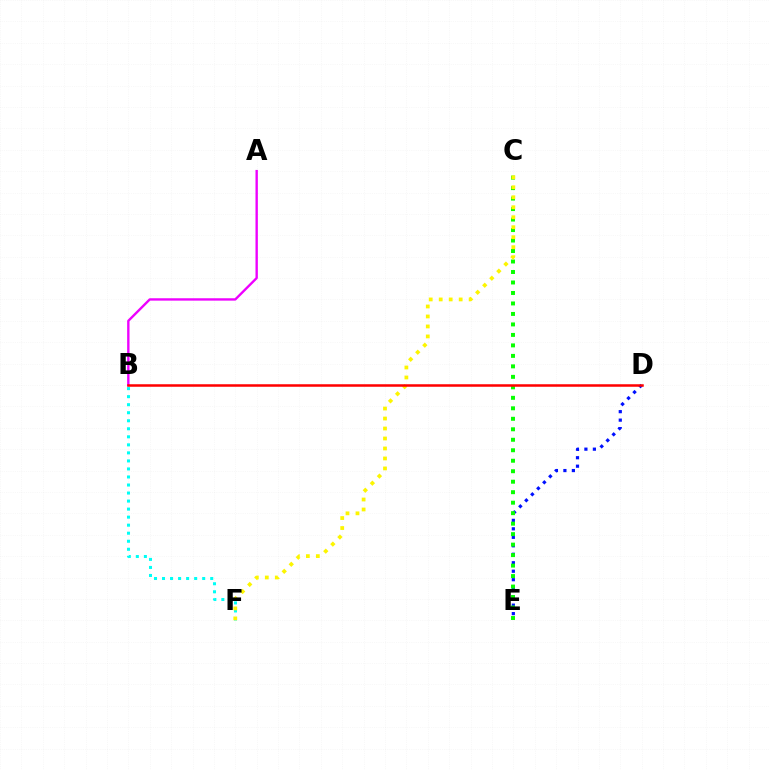{('B', 'F'): [{'color': '#00fff6', 'line_style': 'dotted', 'thickness': 2.18}], ('A', 'B'): [{'color': '#ee00ff', 'line_style': 'solid', 'thickness': 1.71}], ('D', 'E'): [{'color': '#0010ff', 'line_style': 'dotted', 'thickness': 2.3}], ('C', 'E'): [{'color': '#08ff00', 'line_style': 'dotted', 'thickness': 2.85}], ('C', 'F'): [{'color': '#fcf500', 'line_style': 'dotted', 'thickness': 2.71}], ('B', 'D'): [{'color': '#ff0000', 'line_style': 'solid', 'thickness': 1.81}]}